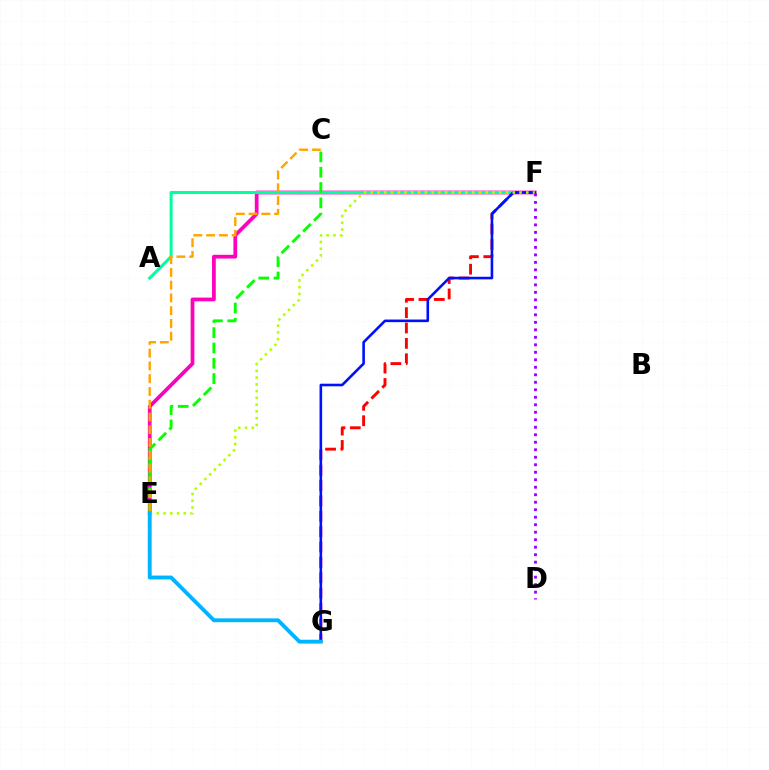{('E', 'F'): [{'color': '#ff00bd', 'line_style': 'solid', 'thickness': 2.69}, {'color': '#b3ff00', 'line_style': 'dotted', 'thickness': 1.84}], ('A', 'F'): [{'color': '#00ff9d', 'line_style': 'solid', 'thickness': 2.19}], ('F', 'G'): [{'color': '#ff0000', 'line_style': 'dashed', 'thickness': 2.09}, {'color': '#0010ff', 'line_style': 'solid', 'thickness': 1.87}], ('D', 'F'): [{'color': '#9b00ff', 'line_style': 'dotted', 'thickness': 2.04}], ('C', 'E'): [{'color': '#08ff00', 'line_style': 'dashed', 'thickness': 2.08}, {'color': '#ffa500', 'line_style': 'dashed', 'thickness': 1.73}], ('E', 'G'): [{'color': '#00b5ff', 'line_style': 'solid', 'thickness': 2.78}]}